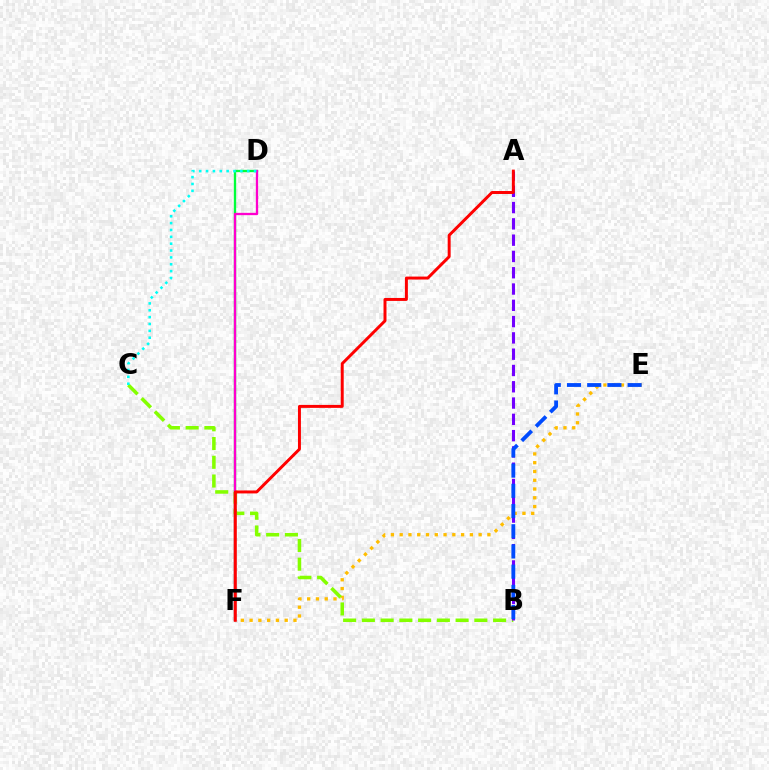{('E', 'F'): [{'color': '#ffbd00', 'line_style': 'dotted', 'thickness': 2.38}], ('D', 'F'): [{'color': '#00ff39', 'line_style': 'solid', 'thickness': 1.68}, {'color': '#ff00cf', 'line_style': 'solid', 'thickness': 1.66}], ('B', 'C'): [{'color': '#84ff00', 'line_style': 'dashed', 'thickness': 2.55}], ('A', 'B'): [{'color': '#7200ff', 'line_style': 'dashed', 'thickness': 2.21}], ('A', 'F'): [{'color': '#ff0000', 'line_style': 'solid', 'thickness': 2.14}], ('C', 'D'): [{'color': '#00fff6', 'line_style': 'dotted', 'thickness': 1.86}], ('B', 'E'): [{'color': '#004bff', 'line_style': 'dashed', 'thickness': 2.75}]}